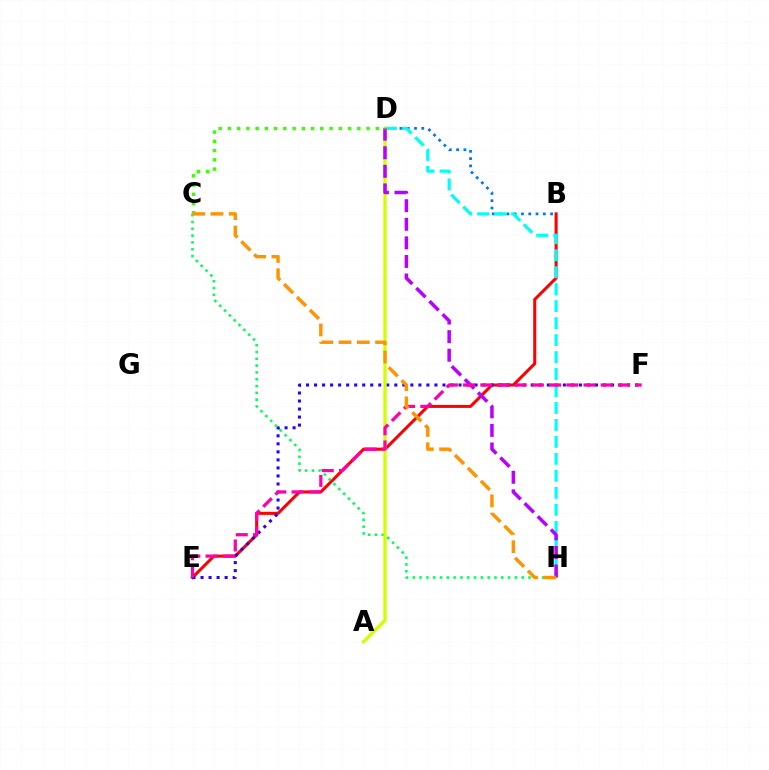{('B', 'D'): [{'color': '#0074ff', 'line_style': 'dotted', 'thickness': 1.98}], ('B', 'E'): [{'color': '#ff0000', 'line_style': 'solid', 'thickness': 2.19}], ('D', 'H'): [{'color': '#00fff6', 'line_style': 'dashed', 'thickness': 2.31}, {'color': '#b900ff', 'line_style': 'dashed', 'thickness': 2.52}], ('E', 'F'): [{'color': '#2500ff', 'line_style': 'dotted', 'thickness': 2.18}, {'color': '#ff00ac', 'line_style': 'dashed', 'thickness': 2.34}], ('C', 'H'): [{'color': '#00ff5c', 'line_style': 'dotted', 'thickness': 1.85}, {'color': '#ff9400', 'line_style': 'dashed', 'thickness': 2.48}], ('A', 'D'): [{'color': '#d1ff00', 'line_style': 'solid', 'thickness': 2.4}], ('C', 'D'): [{'color': '#3dff00', 'line_style': 'dotted', 'thickness': 2.51}]}